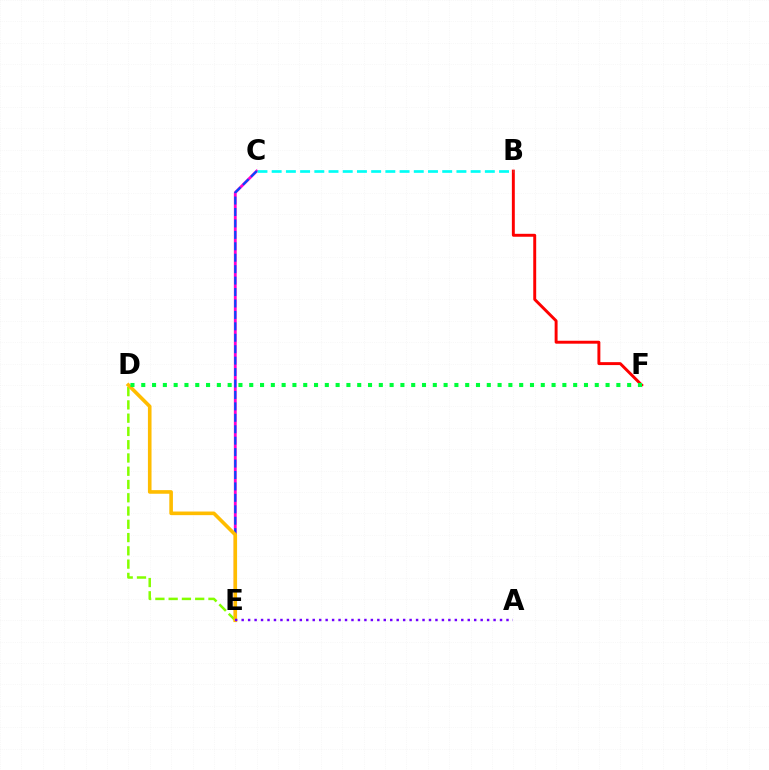{('C', 'E'): [{'color': '#ff00cf', 'line_style': 'solid', 'thickness': 2.03}, {'color': '#004bff', 'line_style': 'dashed', 'thickness': 1.55}], ('D', 'E'): [{'color': '#84ff00', 'line_style': 'dashed', 'thickness': 1.8}, {'color': '#ffbd00', 'line_style': 'solid', 'thickness': 2.6}], ('B', 'F'): [{'color': '#ff0000', 'line_style': 'solid', 'thickness': 2.11}], ('A', 'E'): [{'color': '#7200ff', 'line_style': 'dotted', 'thickness': 1.75}], ('B', 'C'): [{'color': '#00fff6', 'line_style': 'dashed', 'thickness': 1.93}], ('D', 'F'): [{'color': '#00ff39', 'line_style': 'dotted', 'thickness': 2.93}]}